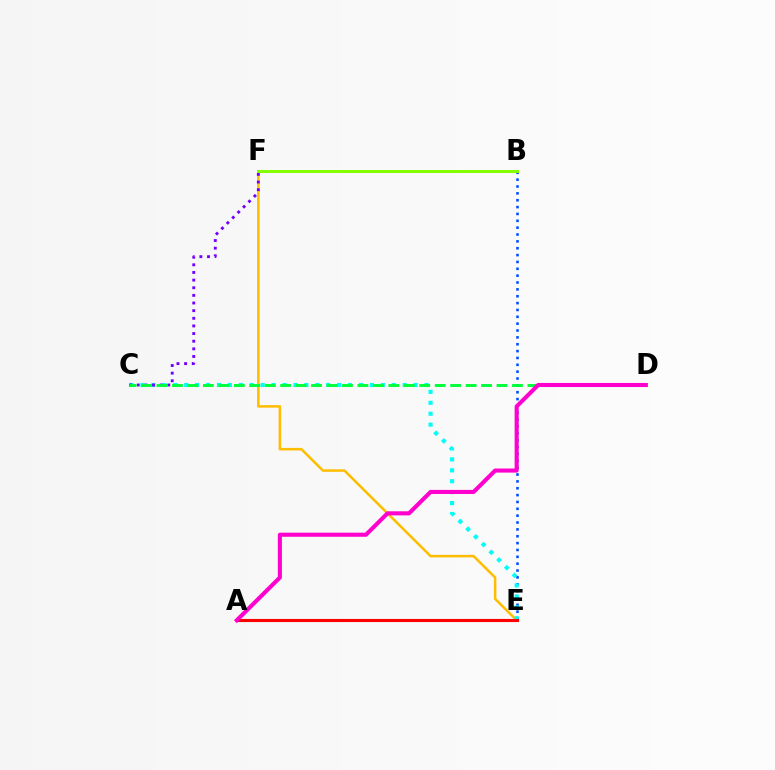{('B', 'E'): [{'color': '#004bff', 'line_style': 'dotted', 'thickness': 1.86}], ('E', 'F'): [{'color': '#ffbd00', 'line_style': 'solid', 'thickness': 1.81}], ('C', 'E'): [{'color': '#00fff6', 'line_style': 'dotted', 'thickness': 2.97}], ('C', 'F'): [{'color': '#7200ff', 'line_style': 'dotted', 'thickness': 2.08}], ('C', 'D'): [{'color': '#00ff39', 'line_style': 'dashed', 'thickness': 2.1}], ('B', 'F'): [{'color': '#84ff00', 'line_style': 'solid', 'thickness': 2.14}], ('A', 'E'): [{'color': '#ff0000', 'line_style': 'solid', 'thickness': 2.24}], ('A', 'D'): [{'color': '#ff00cf', 'line_style': 'solid', 'thickness': 2.94}]}